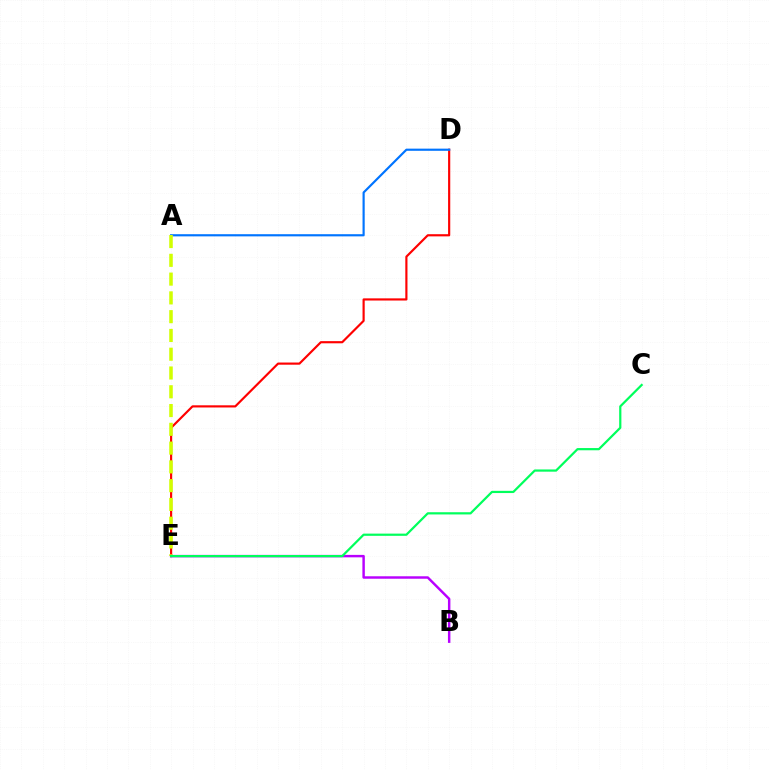{('D', 'E'): [{'color': '#ff0000', 'line_style': 'solid', 'thickness': 1.56}], ('A', 'D'): [{'color': '#0074ff', 'line_style': 'solid', 'thickness': 1.56}], ('A', 'E'): [{'color': '#d1ff00', 'line_style': 'dashed', 'thickness': 2.55}], ('B', 'E'): [{'color': '#b900ff', 'line_style': 'solid', 'thickness': 1.77}], ('C', 'E'): [{'color': '#00ff5c', 'line_style': 'solid', 'thickness': 1.59}]}